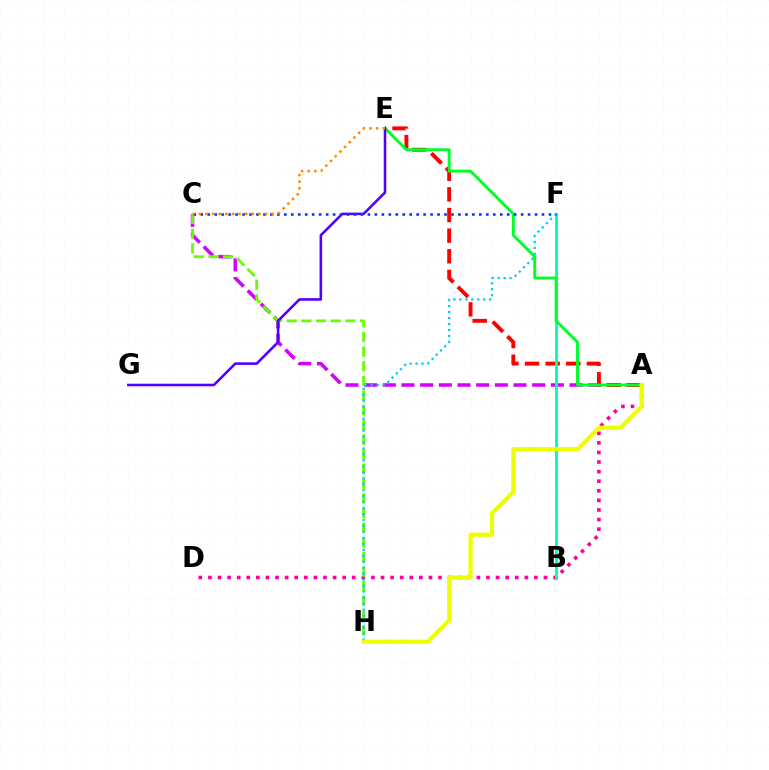{('A', 'C'): [{'color': '#d600ff', 'line_style': 'dashed', 'thickness': 2.54}], ('A', 'D'): [{'color': '#ff00a0', 'line_style': 'dotted', 'thickness': 2.6}], ('A', 'E'): [{'color': '#ff0000', 'line_style': 'dashed', 'thickness': 2.8}, {'color': '#00ff27', 'line_style': 'solid', 'thickness': 2.1}], ('B', 'F'): [{'color': '#00ffaf', 'line_style': 'solid', 'thickness': 2.08}], ('C', 'H'): [{'color': '#66ff00', 'line_style': 'dashed', 'thickness': 1.99}], ('F', 'H'): [{'color': '#00c7ff', 'line_style': 'dotted', 'thickness': 1.62}], ('A', 'H'): [{'color': '#eeff00', 'line_style': 'solid', 'thickness': 2.99}], ('E', 'G'): [{'color': '#4f00ff', 'line_style': 'solid', 'thickness': 1.85}], ('C', 'F'): [{'color': '#003fff', 'line_style': 'dotted', 'thickness': 1.89}], ('C', 'E'): [{'color': '#ff8800', 'line_style': 'dotted', 'thickness': 1.8}]}